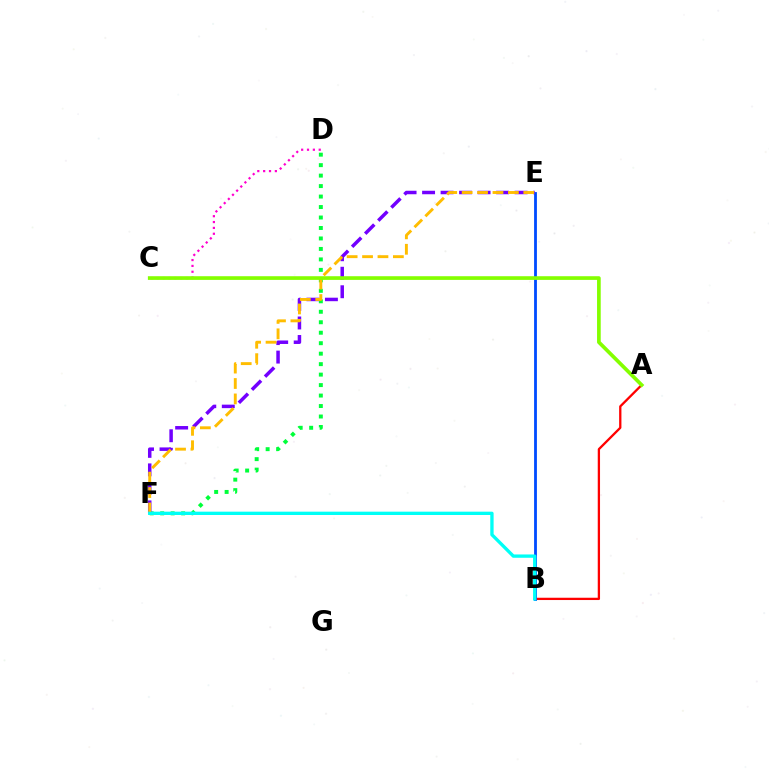{('A', 'B'): [{'color': '#ff0000', 'line_style': 'solid', 'thickness': 1.65}], ('B', 'E'): [{'color': '#004bff', 'line_style': 'solid', 'thickness': 2.03}], ('C', 'D'): [{'color': '#ff00cf', 'line_style': 'dotted', 'thickness': 1.59}], ('D', 'F'): [{'color': '#00ff39', 'line_style': 'dotted', 'thickness': 2.85}], ('E', 'F'): [{'color': '#7200ff', 'line_style': 'dashed', 'thickness': 2.51}, {'color': '#ffbd00', 'line_style': 'dashed', 'thickness': 2.09}], ('B', 'F'): [{'color': '#00fff6', 'line_style': 'solid', 'thickness': 2.4}], ('A', 'C'): [{'color': '#84ff00', 'line_style': 'solid', 'thickness': 2.65}]}